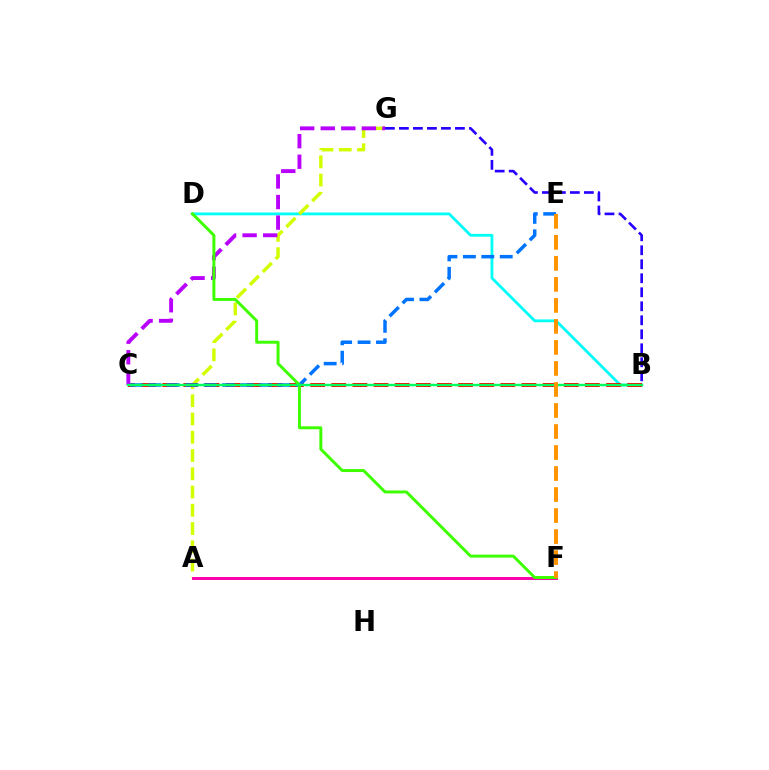{('B', 'D'): [{'color': '#00fff6', 'line_style': 'solid', 'thickness': 2.02}], ('A', 'G'): [{'color': '#d1ff00', 'line_style': 'dashed', 'thickness': 2.48}], ('B', 'C'): [{'color': '#ff0000', 'line_style': 'dashed', 'thickness': 2.87}, {'color': '#00ff5c', 'line_style': 'solid', 'thickness': 1.7}], ('B', 'G'): [{'color': '#2500ff', 'line_style': 'dashed', 'thickness': 1.9}], ('A', 'F'): [{'color': '#ff00ac', 'line_style': 'solid', 'thickness': 2.13}], ('C', 'G'): [{'color': '#b900ff', 'line_style': 'dashed', 'thickness': 2.79}], ('C', 'E'): [{'color': '#0074ff', 'line_style': 'dashed', 'thickness': 2.5}], ('D', 'F'): [{'color': '#3dff00', 'line_style': 'solid', 'thickness': 2.12}], ('E', 'F'): [{'color': '#ff9400', 'line_style': 'dashed', 'thickness': 2.85}]}